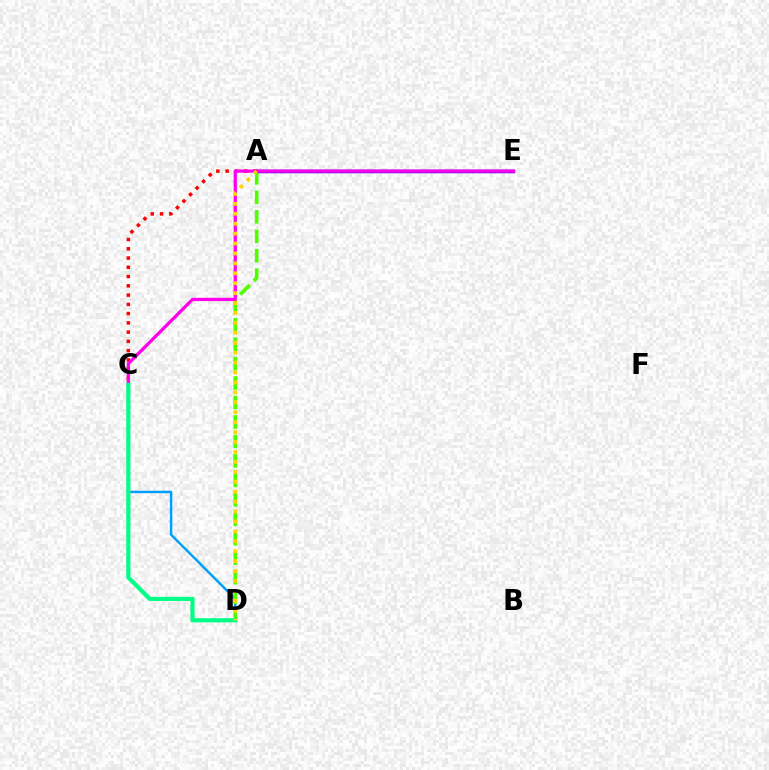{('C', 'D'): [{'color': '#009eff', 'line_style': 'solid', 'thickness': 1.76}, {'color': '#00ff86', 'line_style': 'solid', 'thickness': 3.0}], ('A', 'D'): [{'color': '#4fff00', 'line_style': 'dashed', 'thickness': 2.64}, {'color': '#ffd500', 'line_style': 'dotted', 'thickness': 2.7}], ('A', 'E'): [{'color': '#3700ff', 'line_style': 'solid', 'thickness': 2.5}], ('A', 'C'): [{'color': '#ff0000', 'line_style': 'dotted', 'thickness': 2.52}], ('C', 'E'): [{'color': '#ff00ed', 'line_style': 'solid', 'thickness': 2.34}]}